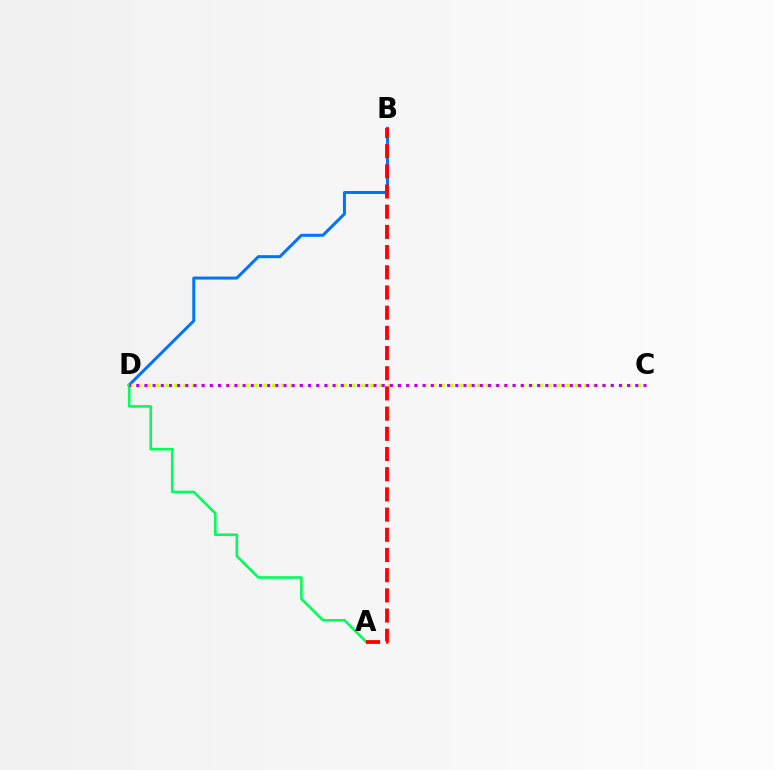{('B', 'D'): [{'color': '#0074ff', 'line_style': 'solid', 'thickness': 2.16}], ('C', 'D'): [{'color': '#d1ff00', 'line_style': 'dotted', 'thickness': 2.42}, {'color': '#b900ff', 'line_style': 'dotted', 'thickness': 2.22}], ('A', 'D'): [{'color': '#00ff5c', 'line_style': 'solid', 'thickness': 1.88}], ('A', 'B'): [{'color': '#ff0000', 'line_style': 'dashed', 'thickness': 2.74}]}